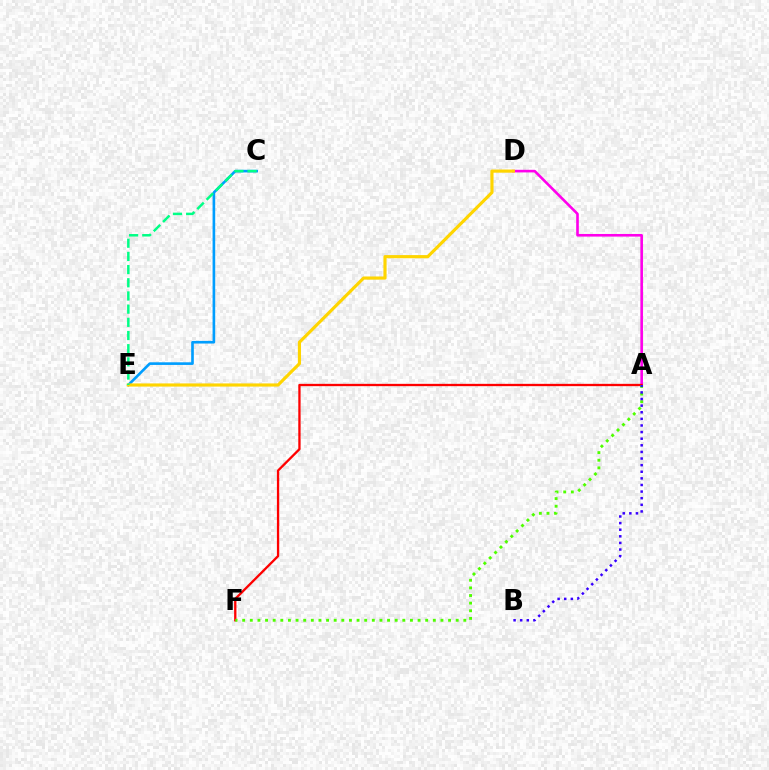{('A', 'D'): [{'color': '#ff00ed', 'line_style': 'solid', 'thickness': 1.88}], ('A', 'F'): [{'color': '#ff0000', 'line_style': 'solid', 'thickness': 1.66}, {'color': '#4fff00', 'line_style': 'dotted', 'thickness': 2.07}], ('A', 'B'): [{'color': '#3700ff', 'line_style': 'dotted', 'thickness': 1.8}], ('C', 'E'): [{'color': '#009eff', 'line_style': 'solid', 'thickness': 1.9}, {'color': '#00ff86', 'line_style': 'dashed', 'thickness': 1.79}], ('D', 'E'): [{'color': '#ffd500', 'line_style': 'solid', 'thickness': 2.27}]}